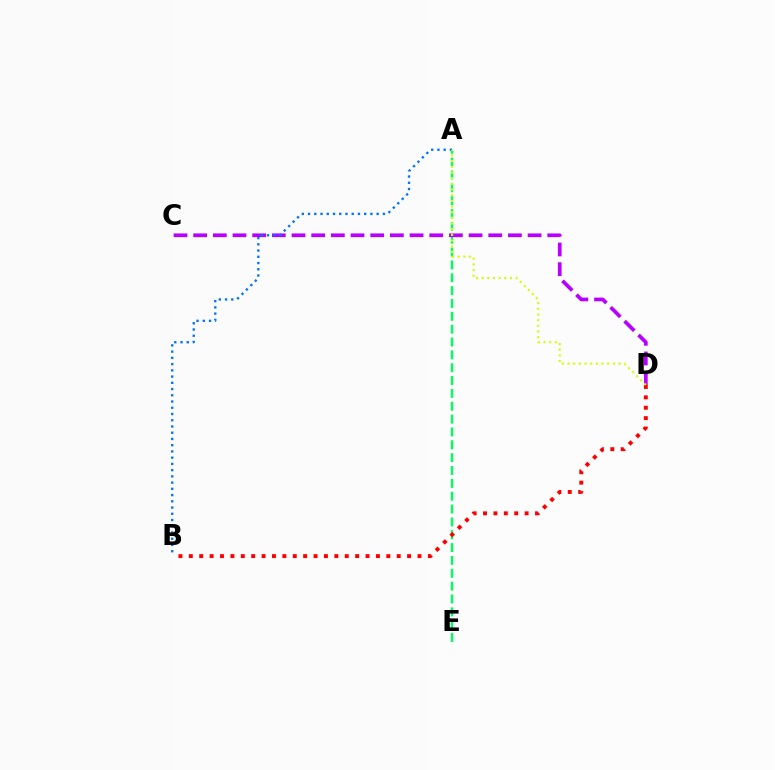{('A', 'E'): [{'color': '#00ff5c', 'line_style': 'dashed', 'thickness': 1.75}], ('B', 'D'): [{'color': '#ff0000', 'line_style': 'dotted', 'thickness': 2.82}], ('C', 'D'): [{'color': '#b900ff', 'line_style': 'dashed', 'thickness': 2.67}], ('A', 'B'): [{'color': '#0074ff', 'line_style': 'dotted', 'thickness': 1.69}], ('A', 'D'): [{'color': '#d1ff00', 'line_style': 'dotted', 'thickness': 1.54}]}